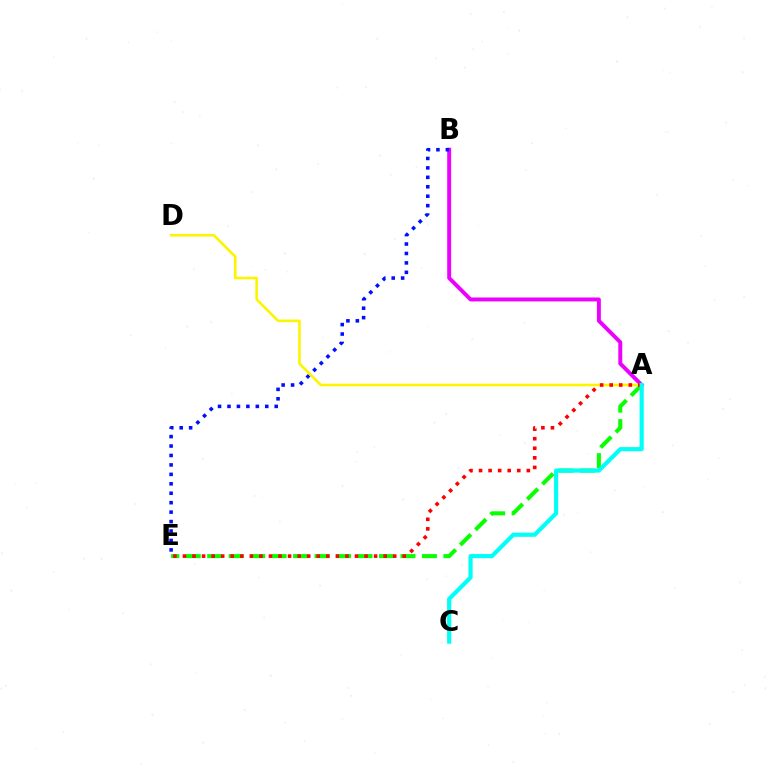{('A', 'B'): [{'color': '#ee00ff', 'line_style': 'solid', 'thickness': 2.82}], ('B', 'E'): [{'color': '#0010ff', 'line_style': 'dotted', 'thickness': 2.57}], ('A', 'E'): [{'color': '#08ff00', 'line_style': 'dashed', 'thickness': 2.92}, {'color': '#ff0000', 'line_style': 'dotted', 'thickness': 2.6}], ('A', 'D'): [{'color': '#fcf500', 'line_style': 'solid', 'thickness': 1.87}], ('A', 'C'): [{'color': '#00fff6', 'line_style': 'solid', 'thickness': 3.0}]}